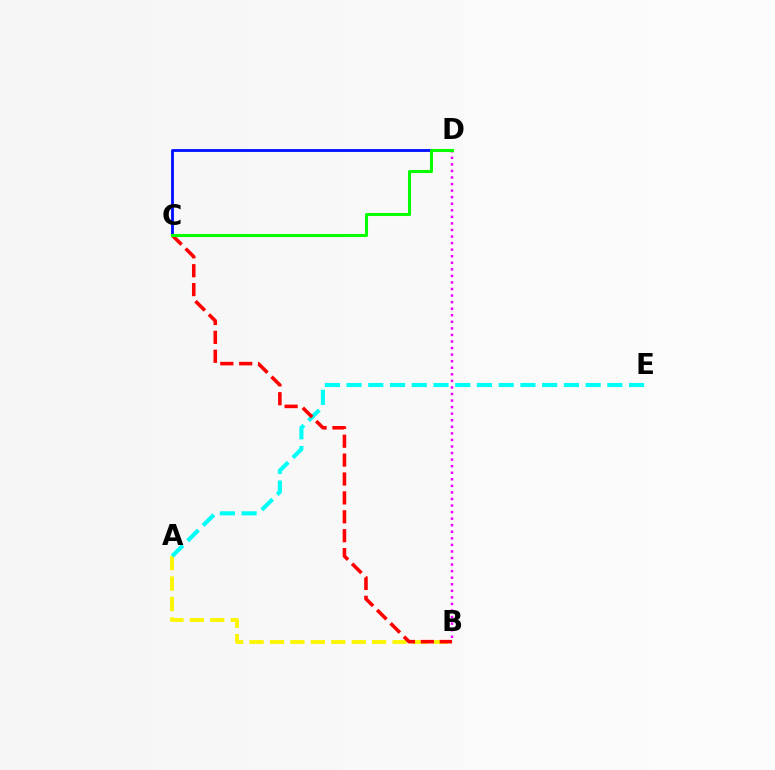{('A', 'B'): [{'color': '#fcf500', 'line_style': 'dashed', 'thickness': 2.78}], ('B', 'D'): [{'color': '#ee00ff', 'line_style': 'dotted', 'thickness': 1.78}], ('C', 'D'): [{'color': '#0010ff', 'line_style': 'solid', 'thickness': 2.04}, {'color': '#08ff00', 'line_style': 'solid', 'thickness': 2.2}], ('A', 'E'): [{'color': '#00fff6', 'line_style': 'dashed', 'thickness': 2.95}], ('B', 'C'): [{'color': '#ff0000', 'line_style': 'dashed', 'thickness': 2.57}]}